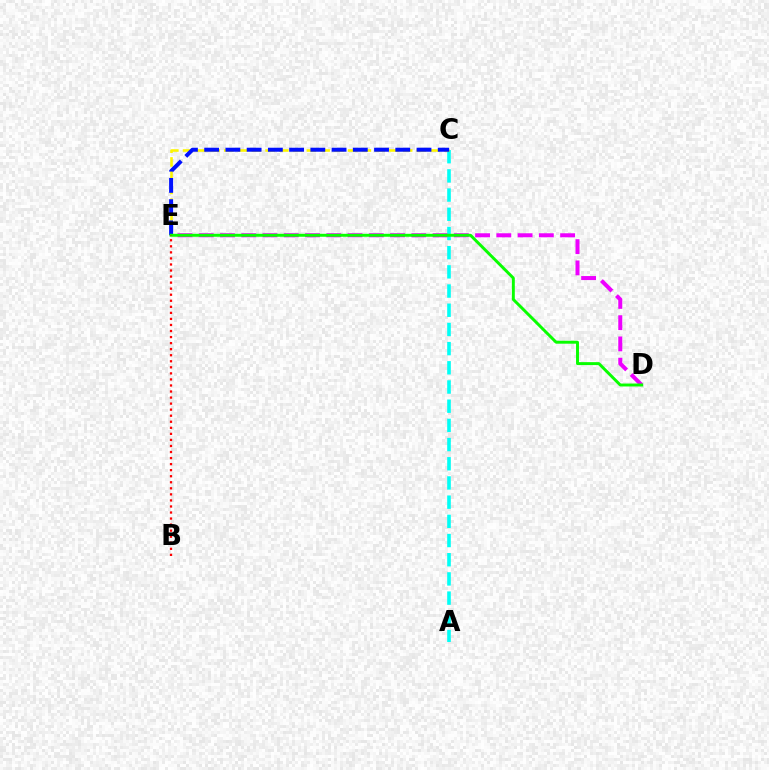{('A', 'C'): [{'color': '#00fff6', 'line_style': 'dashed', 'thickness': 2.61}], ('D', 'E'): [{'color': '#ee00ff', 'line_style': 'dashed', 'thickness': 2.89}, {'color': '#08ff00', 'line_style': 'solid', 'thickness': 2.12}], ('C', 'E'): [{'color': '#fcf500', 'line_style': 'dashed', 'thickness': 1.87}, {'color': '#0010ff', 'line_style': 'dashed', 'thickness': 2.88}], ('B', 'E'): [{'color': '#ff0000', 'line_style': 'dotted', 'thickness': 1.64}]}